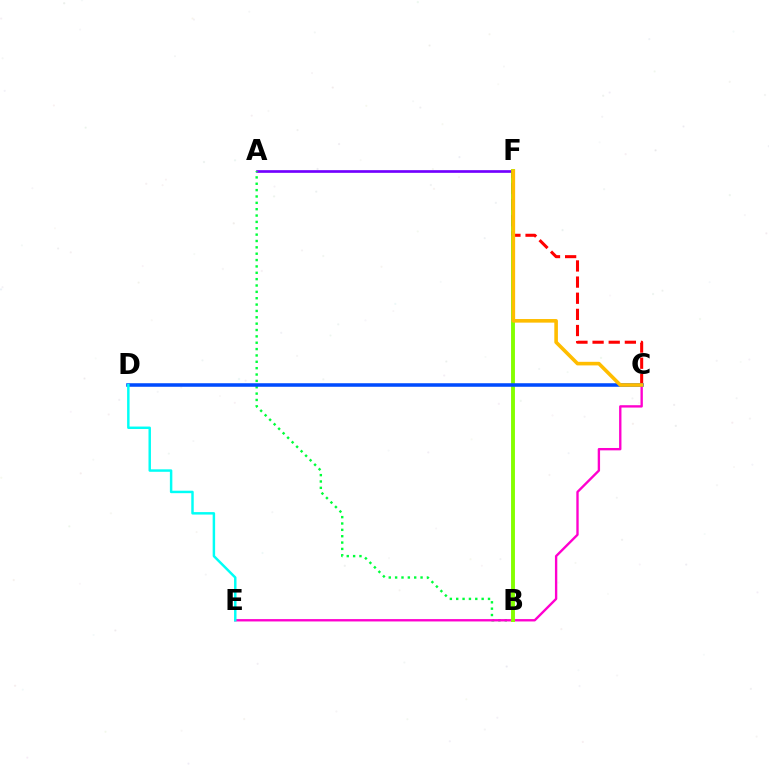{('A', 'F'): [{'color': '#7200ff', 'line_style': 'solid', 'thickness': 1.92}], ('A', 'B'): [{'color': '#00ff39', 'line_style': 'dotted', 'thickness': 1.73}], ('C', 'E'): [{'color': '#ff00cf', 'line_style': 'solid', 'thickness': 1.7}], ('B', 'F'): [{'color': '#84ff00', 'line_style': 'solid', 'thickness': 2.8}], ('C', 'F'): [{'color': '#ff0000', 'line_style': 'dashed', 'thickness': 2.19}, {'color': '#ffbd00', 'line_style': 'solid', 'thickness': 2.59}], ('C', 'D'): [{'color': '#004bff', 'line_style': 'solid', 'thickness': 2.55}], ('D', 'E'): [{'color': '#00fff6', 'line_style': 'solid', 'thickness': 1.77}]}